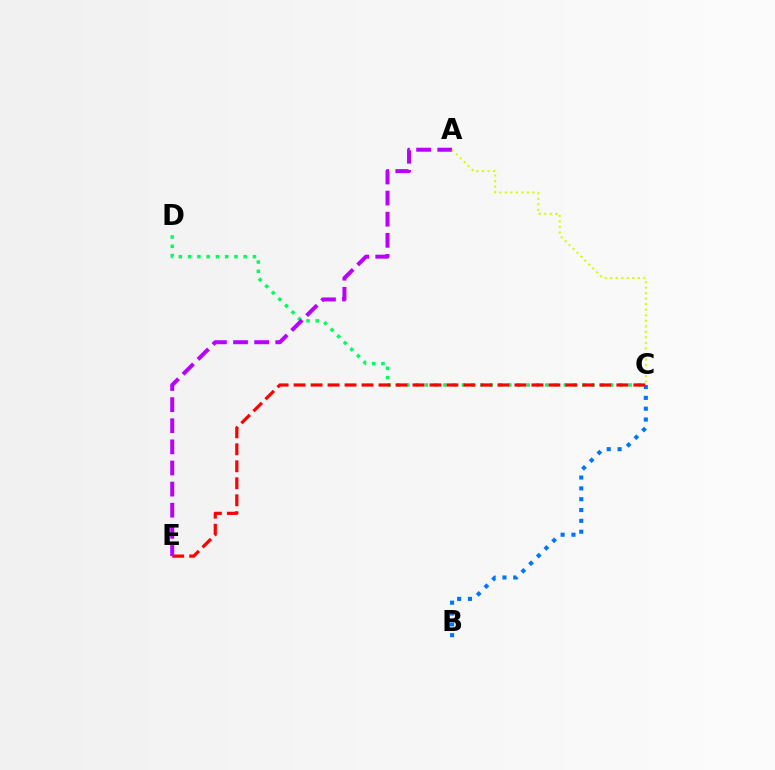{('C', 'D'): [{'color': '#00ff5c', 'line_style': 'dotted', 'thickness': 2.52}], ('B', 'C'): [{'color': '#0074ff', 'line_style': 'dotted', 'thickness': 2.94}], ('C', 'E'): [{'color': '#ff0000', 'line_style': 'dashed', 'thickness': 2.31}], ('A', 'E'): [{'color': '#b900ff', 'line_style': 'dashed', 'thickness': 2.87}], ('A', 'C'): [{'color': '#d1ff00', 'line_style': 'dotted', 'thickness': 1.5}]}